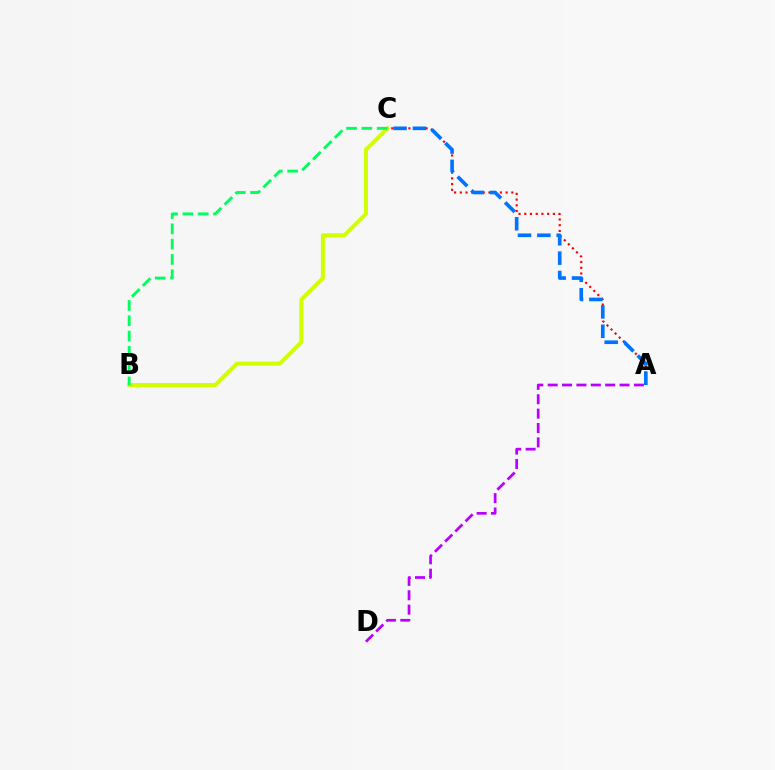{('A', 'C'): [{'color': '#ff0000', 'line_style': 'dotted', 'thickness': 1.55}, {'color': '#0074ff', 'line_style': 'dashed', 'thickness': 2.63}], ('B', 'C'): [{'color': '#d1ff00', 'line_style': 'solid', 'thickness': 2.9}, {'color': '#00ff5c', 'line_style': 'dashed', 'thickness': 2.08}], ('A', 'D'): [{'color': '#b900ff', 'line_style': 'dashed', 'thickness': 1.95}]}